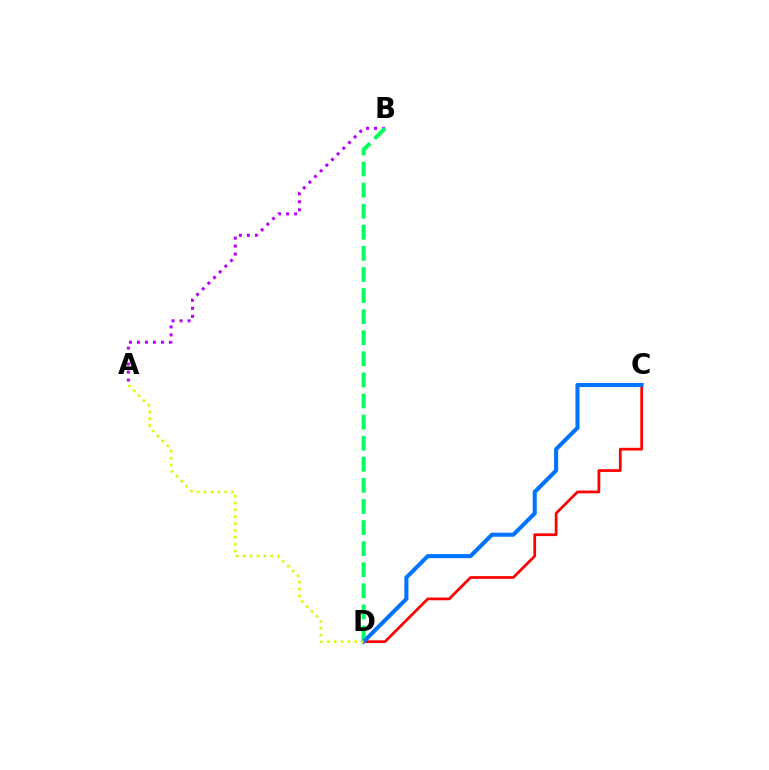{('A', 'B'): [{'color': '#b900ff', 'line_style': 'dotted', 'thickness': 2.17}], ('B', 'D'): [{'color': '#00ff5c', 'line_style': 'dashed', 'thickness': 2.87}], ('C', 'D'): [{'color': '#ff0000', 'line_style': 'solid', 'thickness': 1.96}, {'color': '#0074ff', 'line_style': 'solid', 'thickness': 2.93}], ('A', 'D'): [{'color': '#d1ff00', 'line_style': 'dotted', 'thickness': 1.87}]}